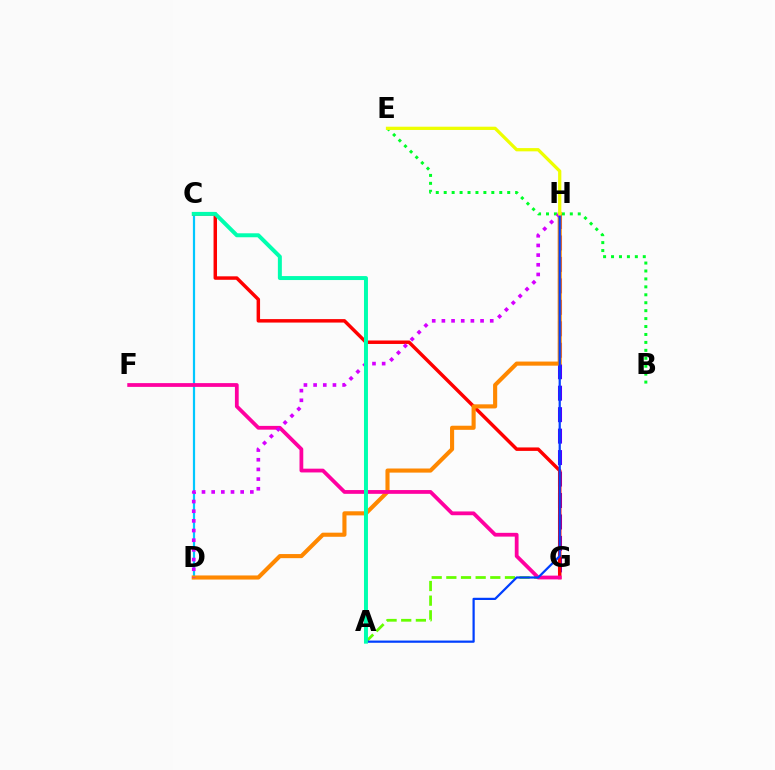{('A', 'G'): [{'color': '#66ff00', 'line_style': 'dashed', 'thickness': 1.99}], ('B', 'E'): [{'color': '#00ff27', 'line_style': 'dotted', 'thickness': 2.16}], ('G', 'H'): [{'color': '#4f00ff', 'line_style': 'dashed', 'thickness': 2.92}], ('C', 'D'): [{'color': '#00c7ff', 'line_style': 'solid', 'thickness': 1.59}], ('C', 'G'): [{'color': '#ff0000', 'line_style': 'solid', 'thickness': 2.49}], ('D', 'H'): [{'color': '#ff8800', 'line_style': 'solid', 'thickness': 2.95}, {'color': '#d600ff', 'line_style': 'dotted', 'thickness': 2.63}], ('F', 'G'): [{'color': '#ff00a0', 'line_style': 'solid', 'thickness': 2.72}], ('A', 'H'): [{'color': '#003fff', 'line_style': 'solid', 'thickness': 1.6}], ('A', 'C'): [{'color': '#00ffaf', 'line_style': 'solid', 'thickness': 2.86}], ('E', 'H'): [{'color': '#eeff00', 'line_style': 'solid', 'thickness': 2.34}]}